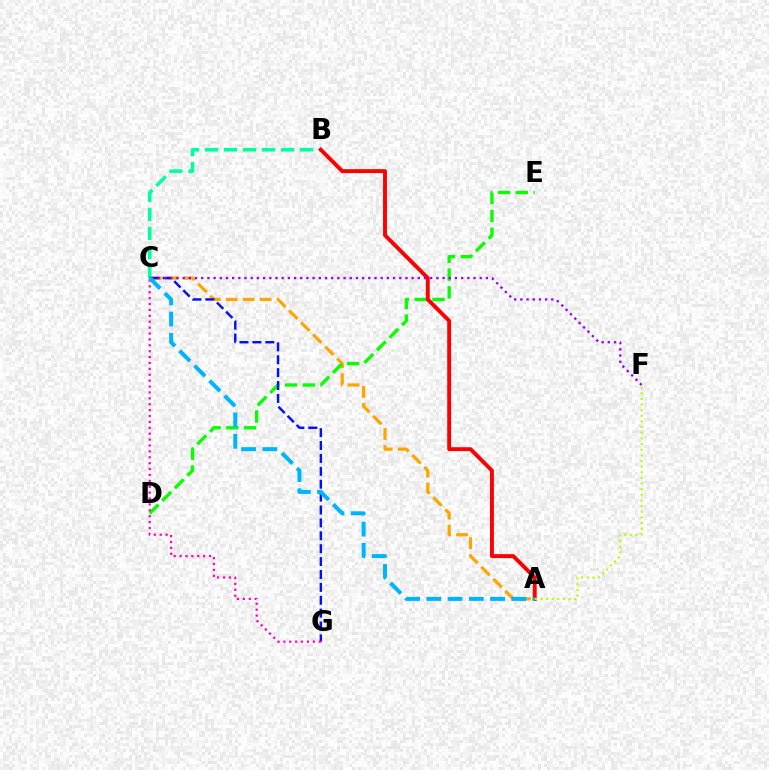{('A', 'C'): [{'color': '#ffa500', 'line_style': 'dashed', 'thickness': 2.31}, {'color': '#00b5ff', 'line_style': 'dashed', 'thickness': 2.89}], ('B', 'C'): [{'color': '#00ff9d', 'line_style': 'dashed', 'thickness': 2.58}], ('D', 'E'): [{'color': '#08ff00', 'line_style': 'dashed', 'thickness': 2.41}], ('A', 'B'): [{'color': '#ff0000', 'line_style': 'solid', 'thickness': 2.81}], ('C', 'G'): [{'color': '#0010ff', 'line_style': 'dashed', 'thickness': 1.75}, {'color': '#ff00bd', 'line_style': 'dotted', 'thickness': 1.6}], ('C', 'F'): [{'color': '#9b00ff', 'line_style': 'dotted', 'thickness': 1.68}], ('A', 'F'): [{'color': '#b3ff00', 'line_style': 'dotted', 'thickness': 1.53}]}